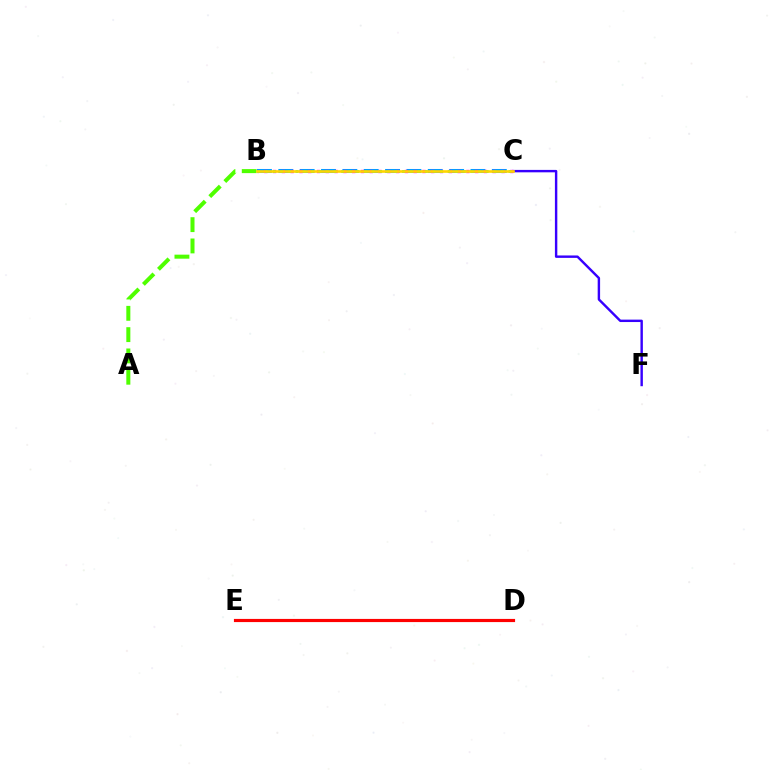{('B', 'C'): [{'color': '#009eff', 'line_style': 'dashed', 'thickness': 2.9}, {'color': '#ff00ed', 'line_style': 'dotted', 'thickness': 2.39}, {'color': '#00ff86', 'line_style': 'dotted', 'thickness': 2.07}, {'color': '#ffd500', 'line_style': 'solid', 'thickness': 1.9}], ('C', 'F'): [{'color': '#3700ff', 'line_style': 'solid', 'thickness': 1.74}], ('A', 'B'): [{'color': '#4fff00', 'line_style': 'dashed', 'thickness': 2.89}], ('D', 'E'): [{'color': '#ff0000', 'line_style': 'solid', 'thickness': 2.28}]}